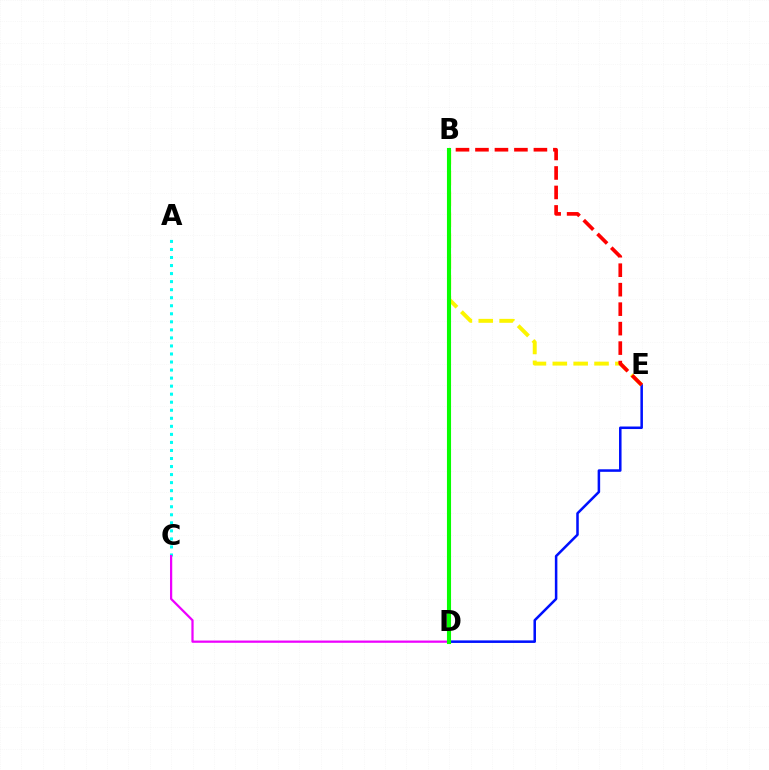{('D', 'E'): [{'color': '#0010ff', 'line_style': 'solid', 'thickness': 1.82}], ('A', 'C'): [{'color': '#00fff6', 'line_style': 'dotted', 'thickness': 2.18}], ('B', 'E'): [{'color': '#fcf500', 'line_style': 'dashed', 'thickness': 2.83}, {'color': '#ff0000', 'line_style': 'dashed', 'thickness': 2.65}], ('C', 'D'): [{'color': '#ee00ff', 'line_style': 'solid', 'thickness': 1.61}], ('B', 'D'): [{'color': '#08ff00', 'line_style': 'solid', 'thickness': 2.95}]}